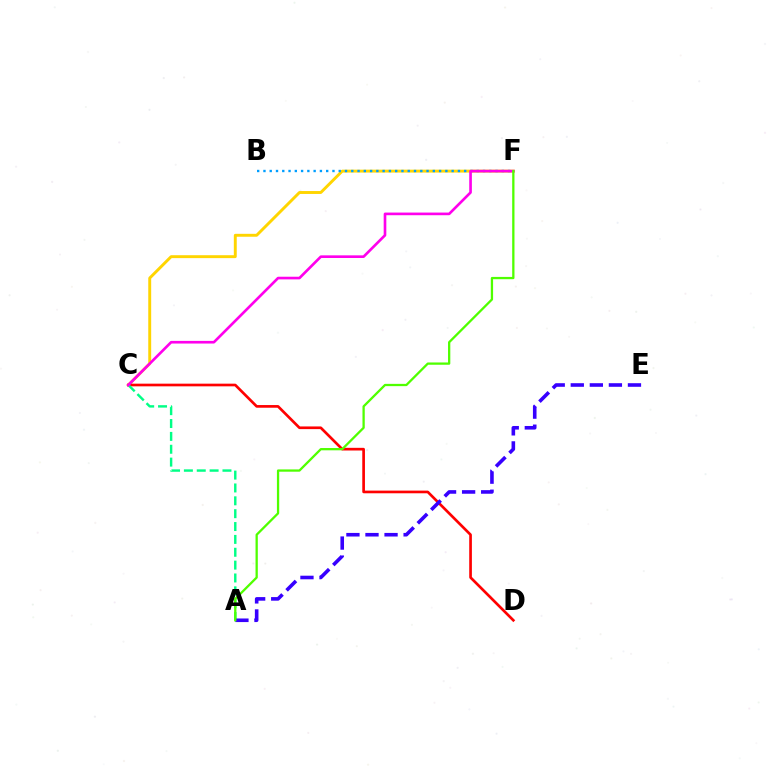{('C', 'F'): [{'color': '#ffd500', 'line_style': 'solid', 'thickness': 2.1}, {'color': '#ff00ed', 'line_style': 'solid', 'thickness': 1.91}], ('C', 'D'): [{'color': '#ff0000', 'line_style': 'solid', 'thickness': 1.93}], ('B', 'F'): [{'color': '#009eff', 'line_style': 'dotted', 'thickness': 1.7}], ('A', 'C'): [{'color': '#00ff86', 'line_style': 'dashed', 'thickness': 1.75}], ('A', 'E'): [{'color': '#3700ff', 'line_style': 'dashed', 'thickness': 2.59}], ('A', 'F'): [{'color': '#4fff00', 'line_style': 'solid', 'thickness': 1.64}]}